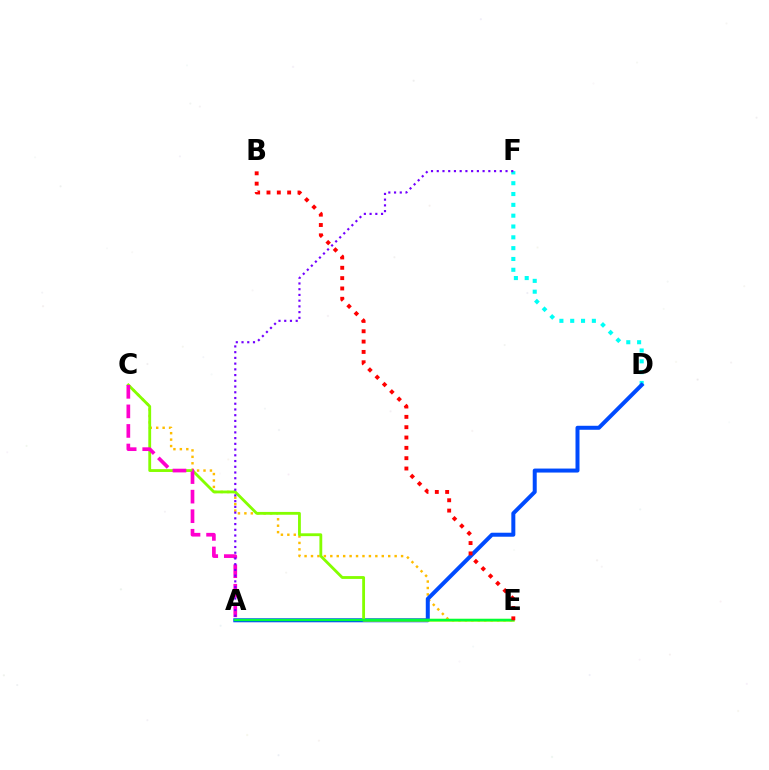{('C', 'E'): [{'color': '#ffbd00', 'line_style': 'dotted', 'thickness': 1.75}, {'color': '#84ff00', 'line_style': 'solid', 'thickness': 2.03}], ('D', 'F'): [{'color': '#00fff6', 'line_style': 'dotted', 'thickness': 2.94}], ('A', 'D'): [{'color': '#004bff', 'line_style': 'solid', 'thickness': 2.87}], ('A', 'E'): [{'color': '#00ff39', 'line_style': 'solid', 'thickness': 1.71}], ('A', 'C'): [{'color': '#ff00cf', 'line_style': 'dashed', 'thickness': 2.66}], ('A', 'F'): [{'color': '#7200ff', 'line_style': 'dotted', 'thickness': 1.56}], ('B', 'E'): [{'color': '#ff0000', 'line_style': 'dotted', 'thickness': 2.81}]}